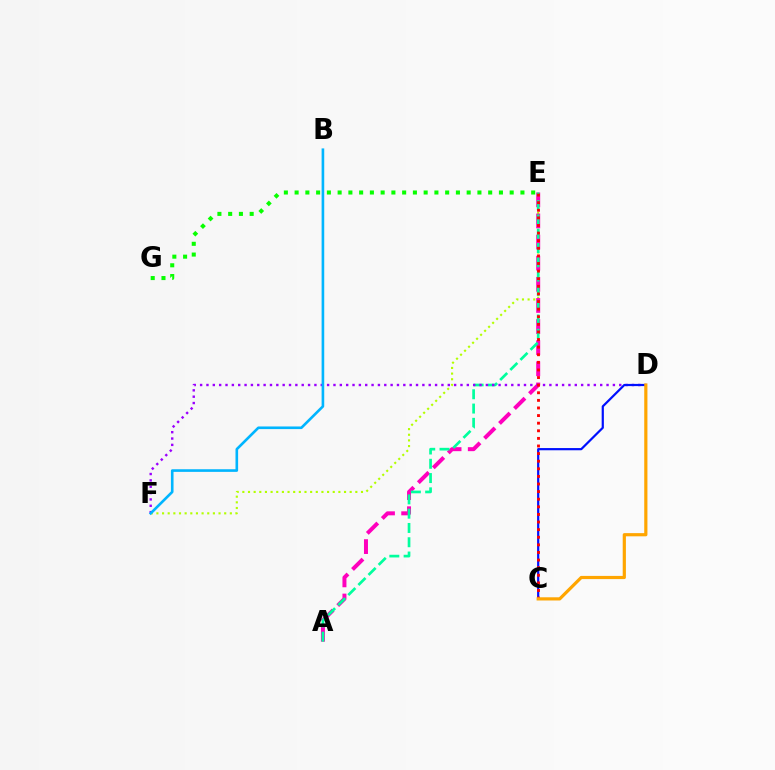{('E', 'F'): [{'color': '#b3ff00', 'line_style': 'dotted', 'thickness': 1.53}], ('A', 'E'): [{'color': '#ff00bd', 'line_style': 'dashed', 'thickness': 2.87}, {'color': '#00ff9d', 'line_style': 'dashed', 'thickness': 1.94}], ('D', 'F'): [{'color': '#9b00ff', 'line_style': 'dotted', 'thickness': 1.73}], ('E', 'G'): [{'color': '#08ff00', 'line_style': 'dotted', 'thickness': 2.92}], ('B', 'F'): [{'color': '#00b5ff', 'line_style': 'solid', 'thickness': 1.89}], ('C', 'D'): [{'color': '#0010ff', 'line_style': 'solid', 'thickness': 1.59}, {'color': '#ffa500', 'line_style': 'solid', 'thickness': 2.3}], ('C', 'E'): [{'color': '#ff0000', 'line_style': 'dotted', 'thickness': 2.07}]}